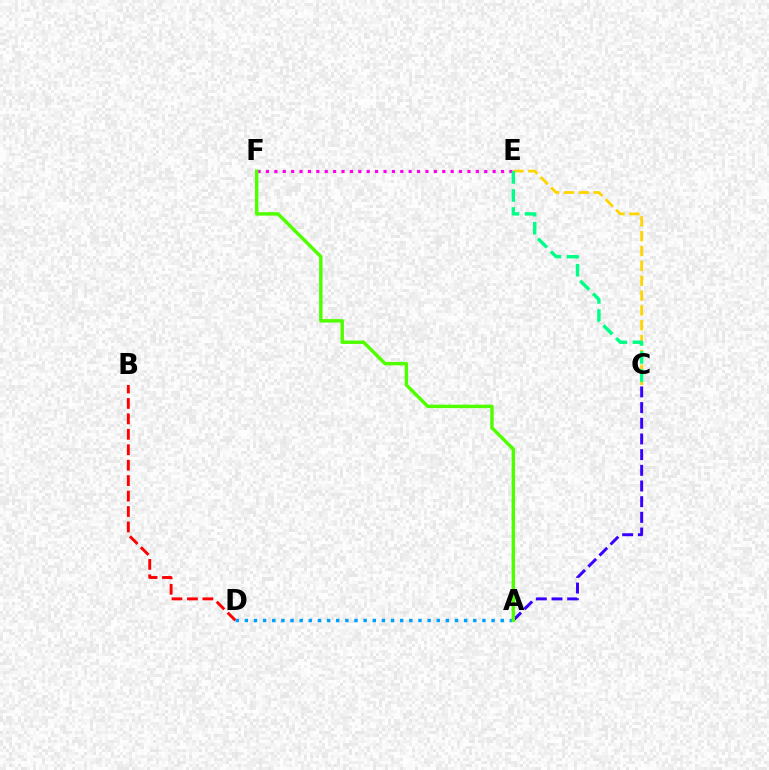{('A', 'D'): [{'color': '#009eff', 'line_style': 'dotted', 'thickness': 2.48}], ('E', 'F'): [{'color': '#ff00ed', 'line_style': 'dotted', 'thickness': 2.28}], ('B', 'D'): [{'color': '#ff0000', 'line_style': 'dashed', 'thickness': 2.1}], ('C', 'E'): [{'color': '#ffd500', 'line_style': 'dashed', 'thickness': 2.02}, {'color': '#00ff86', 'line_style': 'dashed', 'thickness': 2.45}], ('A', 'C'): [{'color': '#3700ff', 'line_style': 'dashed', 'thickness': 2.13}], ('A', 'F'): [{'color': '#4fff00', 'line_style': 'solid', 'thickness': 2.47}]}